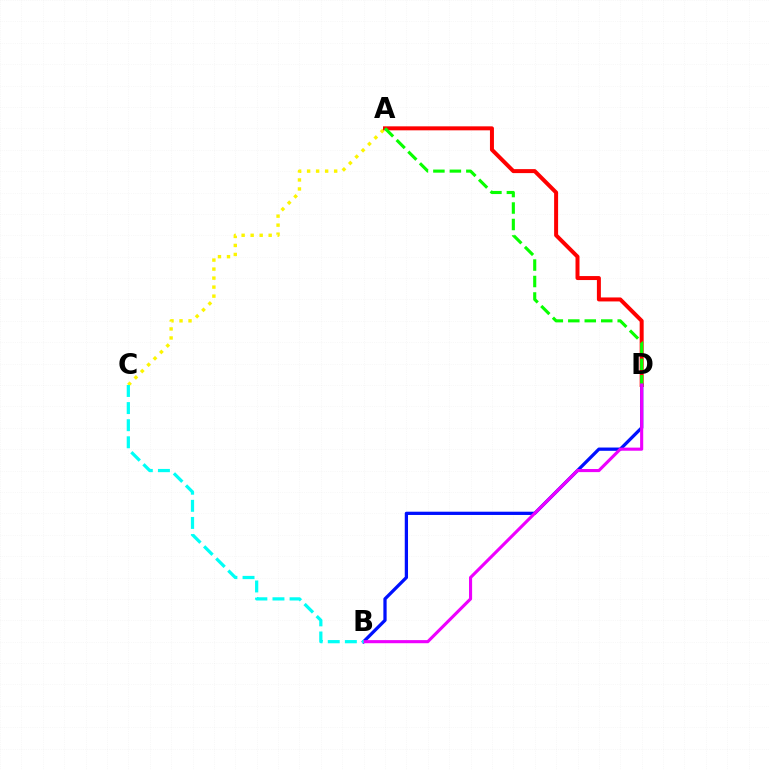{('A', 'C'): [{'color': '#fcf500', 'line_style': 'dotted', 'thickness': 2.45}], ('A', 'D'): [{'color': '#ff0000', 'line_style': 'solid', 'thickness': 2.87}, {'color': '#08ff00', 'line_style': 'dashed', 'thickness': 2.24}], ('B', 'D'): [{'color': '#0010ff', 'line_style': 'solid', 'thickness': 2.35}, {'color': '#ee00ff', 'line_style': 'solid', 'thickness': 2.24}], ('B', 'C'): [{'color': '#00fff6', 'line_style': 'dashed', 'thickness': 2.32}]}